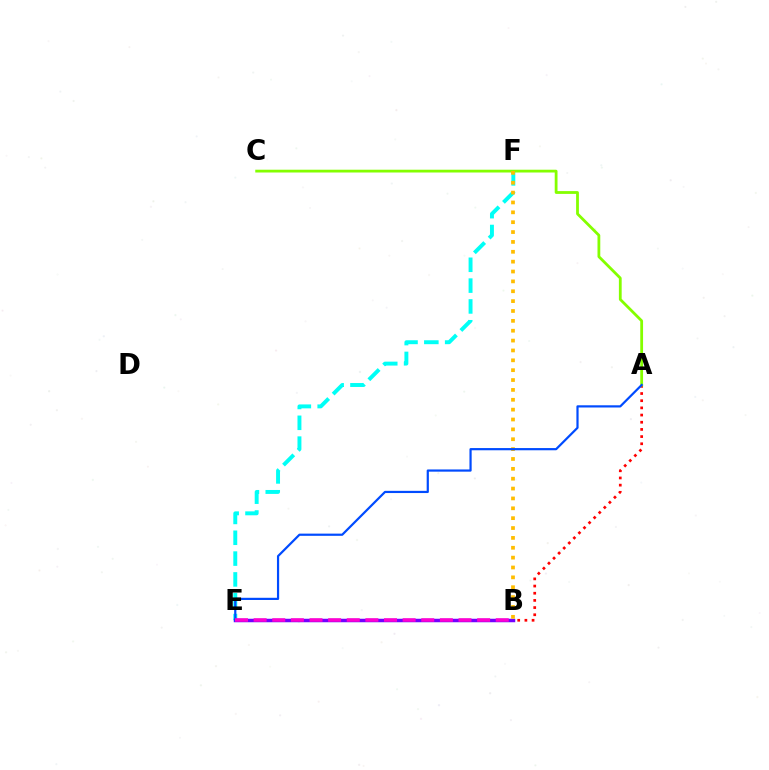{('E', 'F'): [{'color': '#00fff6', 'line_style': 'dashed', 'thickness': 2.83}], ('B', 'E'): [{'color': '#00ff39', 'line_style': 'dotted', 'thickness': 1.8}, {'color': '#7200ff', 'line_style': 'solid', 'thickness': 2.52}, {'color': '#ff00cf', 'line_style': 'dashed', 'thickness': 2.53}], ('A', 'B'): [{'color': '#ff0000', 'line_style': 'dotted', 'thickness': 1.95}], ('A', 'C'): [{'color': '#84ff00', 'line_style': 'solid', 'thickness': 2.01}], ('B', 'F'): [{'color': '#ffbd00', 'line_style': 'dotted', 'thickness': 2.68}], ('A', 'E'): [{'color': '#004bff', 'line_style': 'solid', 'thickness': 1.59}]}